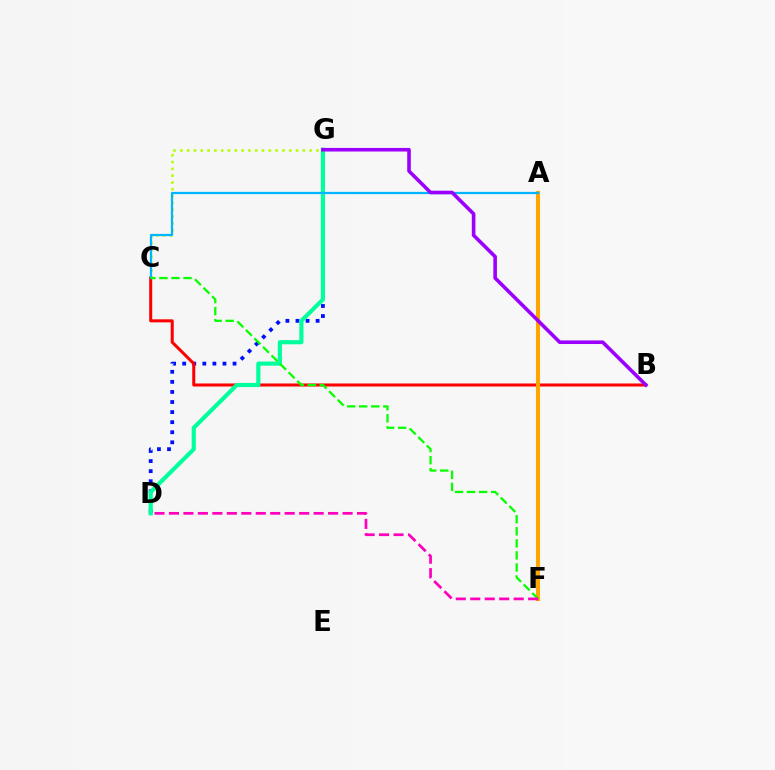{('D', 'G'): [{'color': '#0010ff', 'line_style': 'dotted', 'thickness': 2.74}, {'color': '#00ff9d', 'line_style': 'solid', 'thickness': 2.99}], ('B', 'C'): [{'color': '#ff0000', 'line_style': 'solid', 'thickness': 2.18}], ('C', 'G'): [{'color': '#b3ff00', 'line_style': 'dotted', 'thickness': 1.85}], ('A', 'F'): [{'color': '#ffa500', 'line_style': 'solid', 'thickness': 2.92}], ('A', 'C'): [{'color': '#00b5ff', 'line_style': 'solid', 'thickness': 1.62}], ('C', 'F'): [{'color': '#08ff00', 'line_style': 'dashed', 'thickness': 1.64}], ('D', 'F'): [{'color': '#ff00bd', 'line_style': 'dashed', 'thickness': 1.97}], ('B', 'G'): [{'color': '#9b00ff', 'line_style': 'solid', 'thickness': 2.59}]}